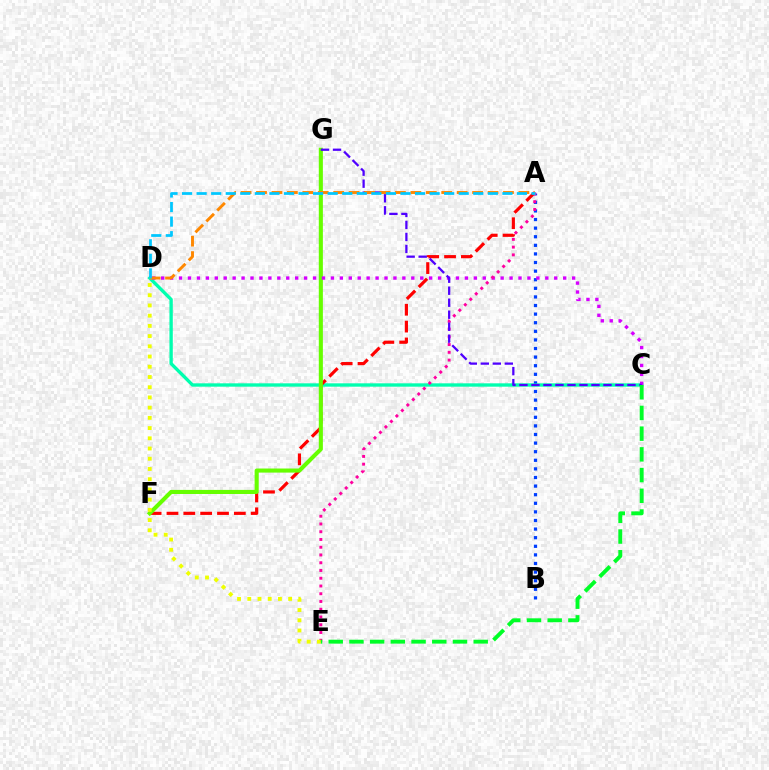{('A', 'B'): [{'color': '#003fff', 'line_style': 'dotted', 'thickness': 2.34}], ('C', 'D'): [{'color': '#00ffaf', 'line_style': 'solid', 'thickness': 2.41}, {'color': '#d600ff', 'line_style': 'dotted', 'thickness': 2.43}], ('A', 'F'): [{'color': '#ff0000', 'line_style': 'dashed', 'thickness': 2.29}], ('F', 'G'): [{'color': '#66ff00', 'line_style': 'solid', 'thickness': 2.94}], ('A', 'E'): [{'color': '#ff00a0', 'line_style': 'dotted', 'thickness': 2.11}], ('C', 'G'): [{'color': '#4f00ff', 'line_style': 'dashed', 'thickness': 1.63}], ('D', 'E'): [{'color': '#eeff00', 'line_style': 'dotted', 'thickness': 2.78}], ('C', 'E'): [{'color': '#00ff27', 'line_style': 'dashed', 'thickness': 2.81}], ('A', 'D'): [{'color': '#ff8800', 'line_style': 'dashed', 'thickness': 2.1}, {'color': '#00c7ff', 'line_style': 'dashed', 'thickness': 1.98}]}